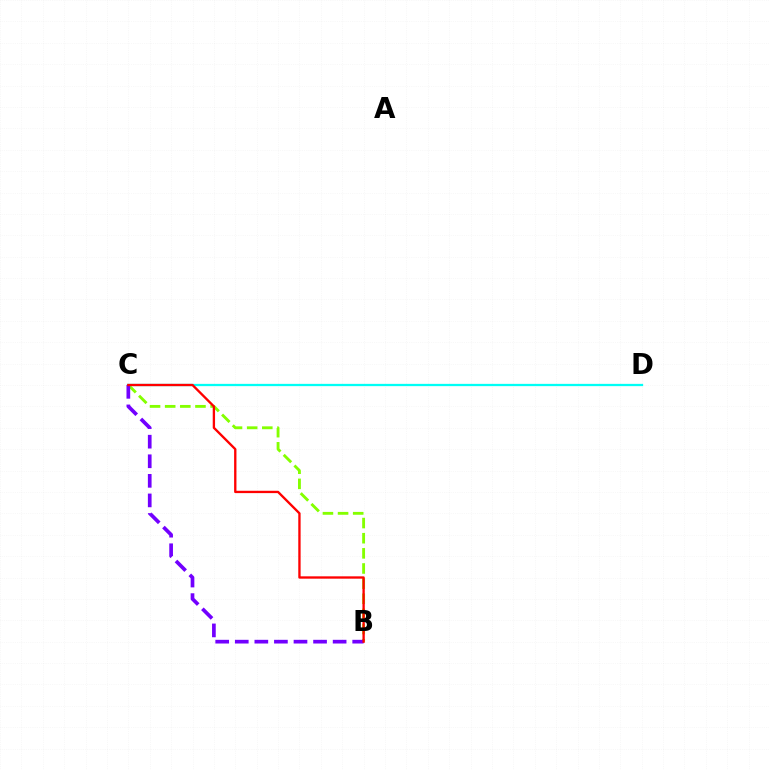{('B', 'C'): [{'color': '#84ff00', 'line_style': 'dashed', 'thickness': 2.06}, {'color': '#7200ff', 'line_style': 'dashed', 'thickness': 2.66}, {'color': '#ff0000', 'line_style': 'solid', 'thickness': 1.68}], ('C', 'D'): [{'color': '#00fff6', 'line_style': 'solid', 'thickness': 1.63}]}